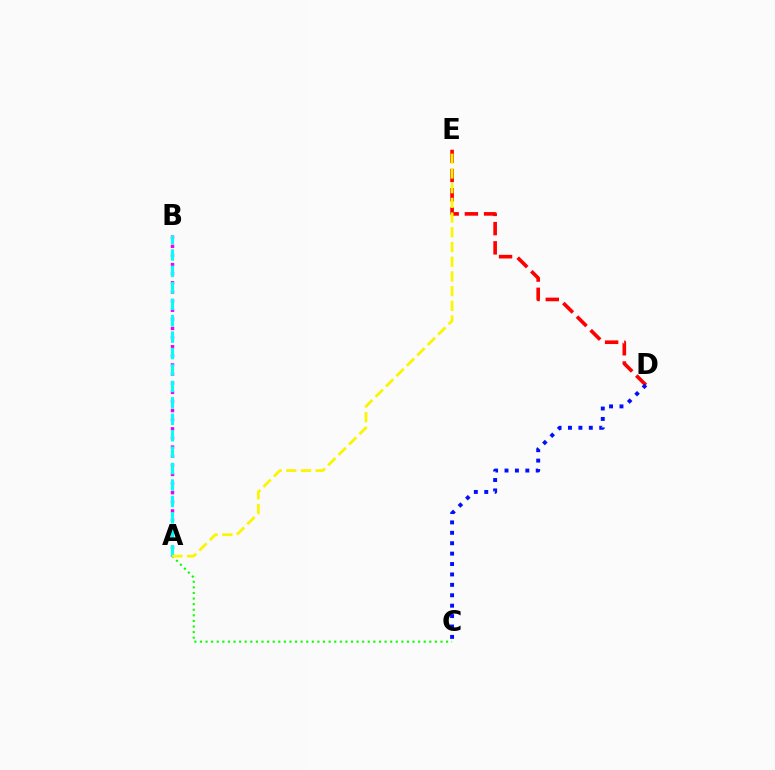{('A', 'B'): [{'color': '#ee00ff', 'line_style': 'dotted', 'thickness': 2.48}, {'color': '#00fff6', 'line_style': 'dashed', 'thickness': 2.23}], ('D', 'E'): [{'color': '#ff0000', 'line_style': 'dashed', 'thickness': 2.61}], ('A', 'C'): [{'color': '#08ff00', 'line_style': 'dotted', 'thickness': 1.52}], ('C', 'D'): [{'color': '#0010ff', 'line_style': 'dotted', 'thickness': 2.83}], ('A', 'E'): [{'color': '#fcf500', 'line_style': 'dashed', 'thickness': 2.0}]}